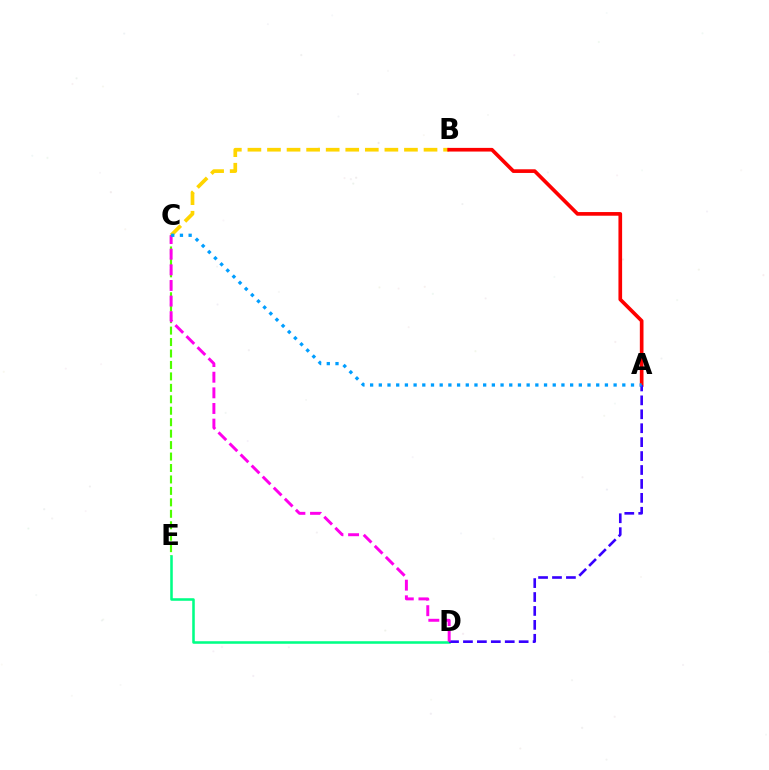{('D', 'E'): [{'color': '#00ff86', 'line_style': 'solid', 'thickness': 1.84}], ('B', 'C'): [{'color': '#ffd500', 'line_style': 'dashed', 'thickness': 2.66}], ('A', 'B'): [{'color': '#ff0000', 'line_style': 'solid', 'thickness': 2.64}], ('C', 'E'): [{'color': '#4fff00', 'line_style': 'dashed', 'thickness': 1.56}], ('A', 'D'): [{'color': '#3700ff', 'line_style': 'dashed', 'thickness': 1.89}], ('C', 'D'): [{'color': '#ff00ed', 'line_style': 'dashed', 'thickness': 2.12}], ('A', 'C'): [{'color': '#009eff', 'line_style': 'dotted', 'thickness': 2.36}]}